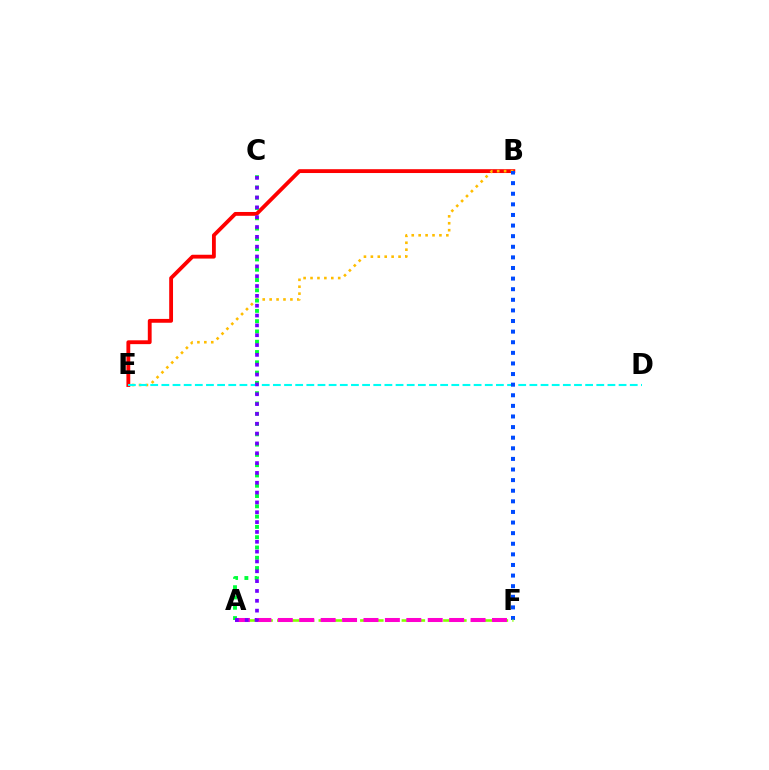{('B', 'E'): [{'color': '#ff0000', 'line_style': 'solid', 'thickness': 2.76}, {'color': '#ffbd00', 'line_style': 'dotted', 'thickness': 1.88}], ('A', 'C'): [{'color': '#00ff39', 'line_style': 'dotted', 'thickness': 2.79}, {'color': '#7200ff', 'line_style': 'dotted', 'thickness': 2.67}], ('D', 'E'): [{'color': '#00fff6', 'line_style': 'dashed', 'thickness': 1.51}], ('B', 'F'): [{'color': '#004bff', 'line_style': 'dotted', 'thickness': 2.88}], ('A', 'F'): [{'color': '#84ff00', 'line_style': 'dashed', 'thickness': 1.88}, {'color': '#ff00cf', 'line_style': 'dashed', 'thickness': 2.91}]}